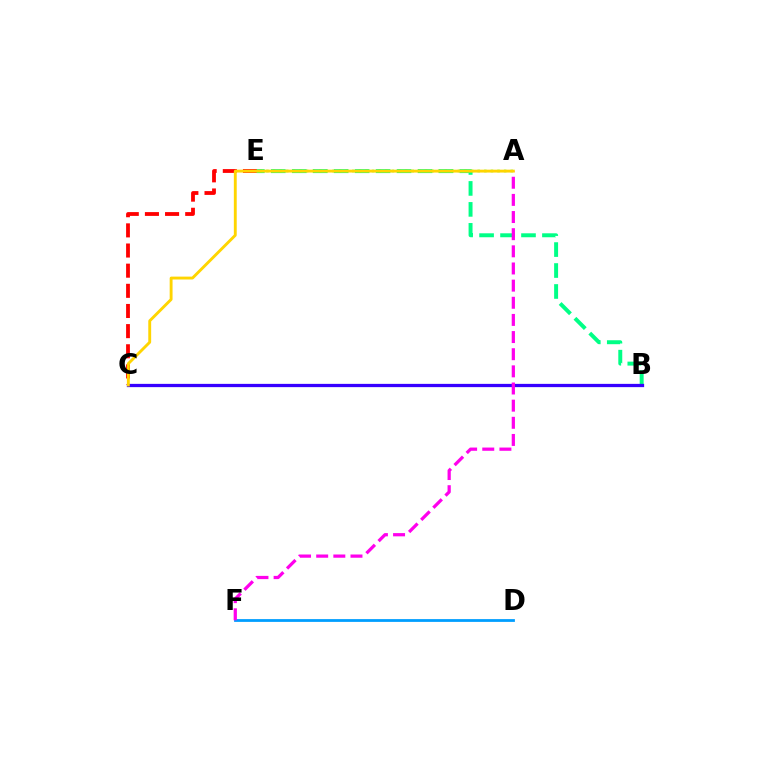{('C', 'E'): [{'color': '#ff0000', 'line_style': 'dashed', 'thickness': 2.74}], ('B', 'E'): [{'color': '#00ff86', 'line_style': 'dashed', 'thickness': 2.85}], ('D', 'F'): [{'color': '#009eff', 'line_style': 'solid', 'thickness': 2.0}], ('A', 'E'): [{'color': '#4fff00', 'line_style': 'dotted', 'thickness': 1.79}], ('B', 'C'): [{'color': '#3700ff', 'line_style': 'solid', 'thickness': 2.35}], ('A', 'F'): [{'color': '#ff00ed', 'line_style': 'dashed', 'thickness': 2.33}], ('A', 'C'): [{'color': '#ffd500', 'line_style': 'solid', 'thickness': 2.07}]}